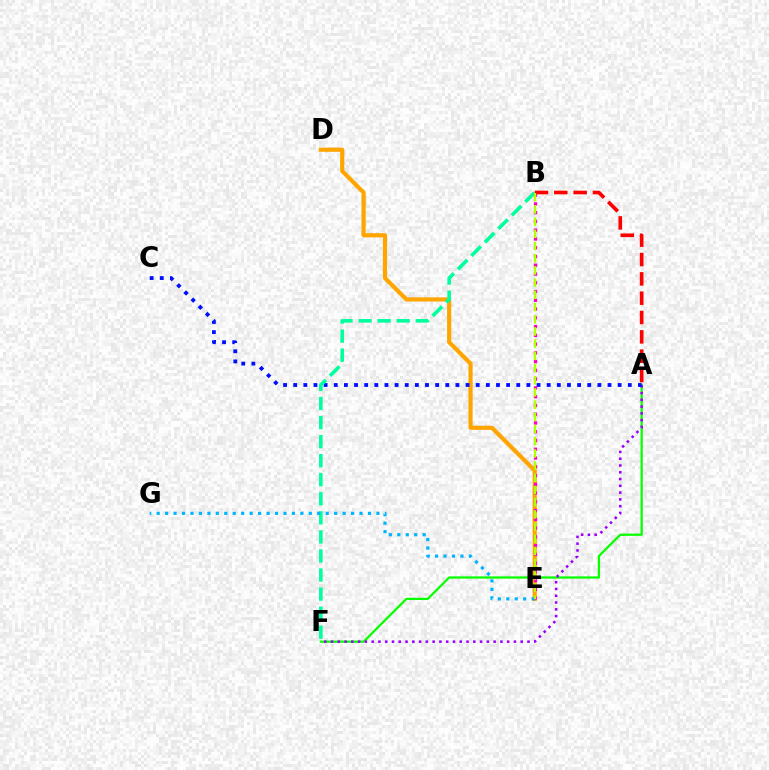{('A', 'F'): [{'color': '#08ff00', 'line_style': 'solid', 'thickness': 1.63}, {'color': '#9b00ff', 'line_style': 'dotted', 'thickness': 1.84}], ('D', 'E'): [{'color': '#ffa500', 'line_style': 'solid', 'thickness': 3.0}], ('A', 'C'): [{'color': '#0010ff', 'line_style': 'dotted', 'thickness': 2.75}], ('B', 'F'): [{'color': '#00ff9d', 'line_style': 'dashed', 'thickness': 2.59}], ('E', 'G'): [{'color': '#00b5ff', 'line_style': 'dotted', 'thickness': 2.3}], ('B', 'E'): [{'color': '#ff00bd', 'line_style': 'dotted', 'thickness': 2.38}, {'color': '#b3ff00', 'line_style': 'dashed', 'thickness': 1.66}], ('A', 'B'): [{'color': '#ff0000', 'line_style': 'dashed', 'thickness': 2.63}]}